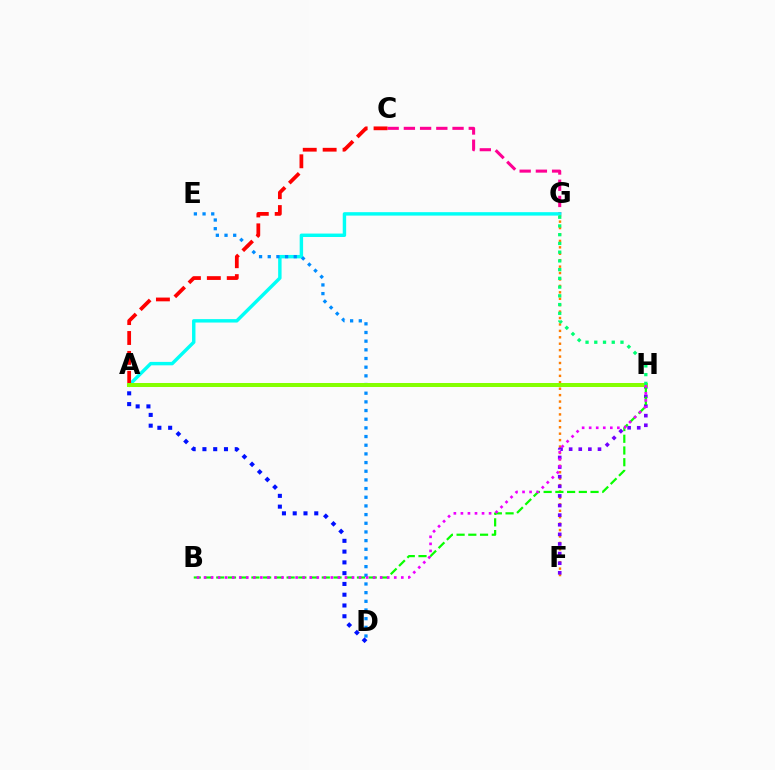{('A', 'H'): [{'color': '#fcf500', 'line_style': 'dotted', 'thickness': 2.18}, {'color': '#84ff00', 'line_style': 'solid', 'thickness': 2.88}], ('F', 'G'): [{'color': '#ff7c00', 'line_style': 'dotted', 'thickness': 1.75}], ('C', 'G'): [{'color': '#ff0094', 'line_style': 'dashed', 'thickness': 2.2}], ('F', 'H'): [{'color': '#7200ff', 'line_style': 'dotted', 'thickness': 2.61}], ('A', 'G'): [{'color': '#00fff6', 'line_style': 'solid', 'thickness': 2.47}], ('B', 'H'): [{'color': '#08ff00', 'line_style': 'dashed', 'thickness': 1.59}, {'color': '#ee00ff', 'line_style': 'dotted', 'thickness': 1.91}], ('D', 'E'): [{'color': '#008cff', 'line_style': 'dotted', 'thickness': 2.36}], ('A', 'C'): [{'color': '#ff0000', 'line_style': 'dashed', 'thickness': 2.7}], ('A', 'D'): [{'color': '#0010ff', 'line_style': 'dotted', 'thickness': 2.93}], ('G', 'H'): [{'color': '#00ff74', 'line_style': 'dotted', 'thickness': 2.37}]}